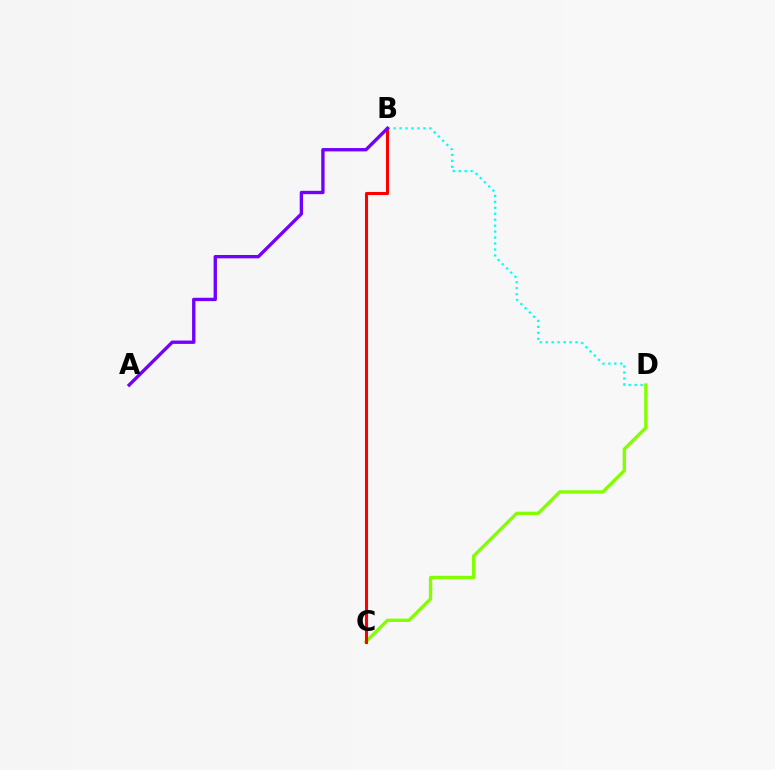{('C', 'D'): [{'color': '#84ff00', 'line_style': 'solid', 'thickness': 2.41}], ('B', 'C'): [{'color': '#ff0000', 'line_style': 'solid', 'thickness': 2.22}], ('B', 'D'): [{'color': '#00fff6', 'line_style': 'dotted', 'thickness': 1.62}], ('A', 'B'): [{'color': '#7200ff', 'line_style': 'solid', 'thickness': 2.41}]}